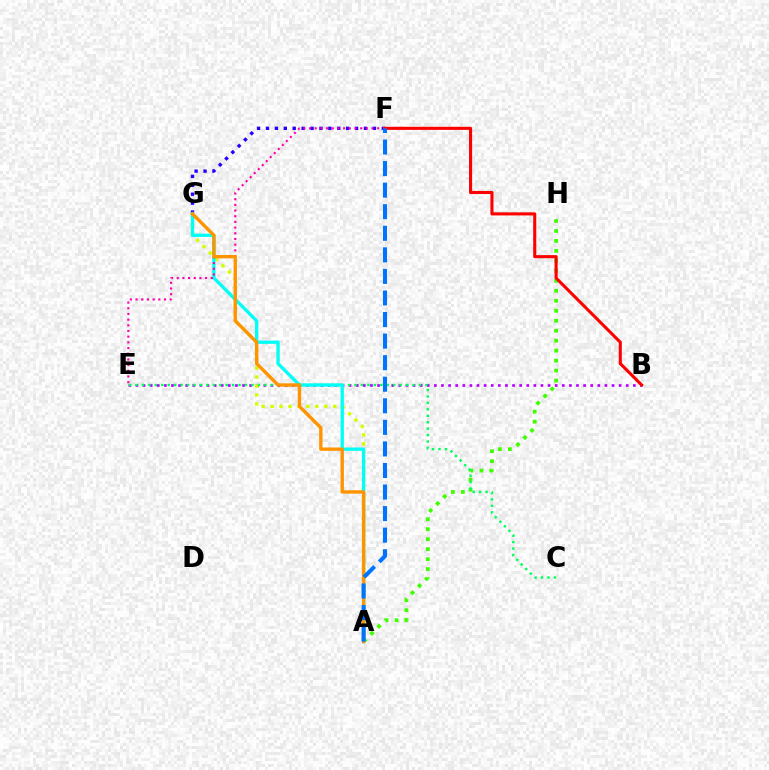{('B', 'E'): [{'color': '#b900ff', 'line_style': 'dotted', 'thickness': 1.93}], ('F', 'G'): [{'color': '#2500ff', 'line_style': 'dotted', 'thickness': 2.42}], ('A', 'H'): [{'color': '#3dff00', 'line_style': 'dotted', 'thickness': 2.71}], ('C', 'E'): [{'color': '#00ff5c', 'line_style': 'dotted', 'thickness': 1.75}], ('A', 'G'): [{'color': '#d1ff00', 'line_style': 'dotted', 'thickness': 2.43}, {'color': '#00fff6', 'line_style': 'solid', 'thickness': 2.38}, {'color': '#ff9400', 'line_style': 'solid', 'thickness': 2.43}], ('E', 'F'): [{'color': '#ff00ac', 'line_style': 'dotted', 'thickness': 1.54}], ('B', 'F'): [{'color': '#ff0000', 'line_style': 'solid', 'thickness': 2.22}], ('A', 'F'): [{'color': '#0074ff', 'line_style': 'dashed', 'thickness': 2.93}]}